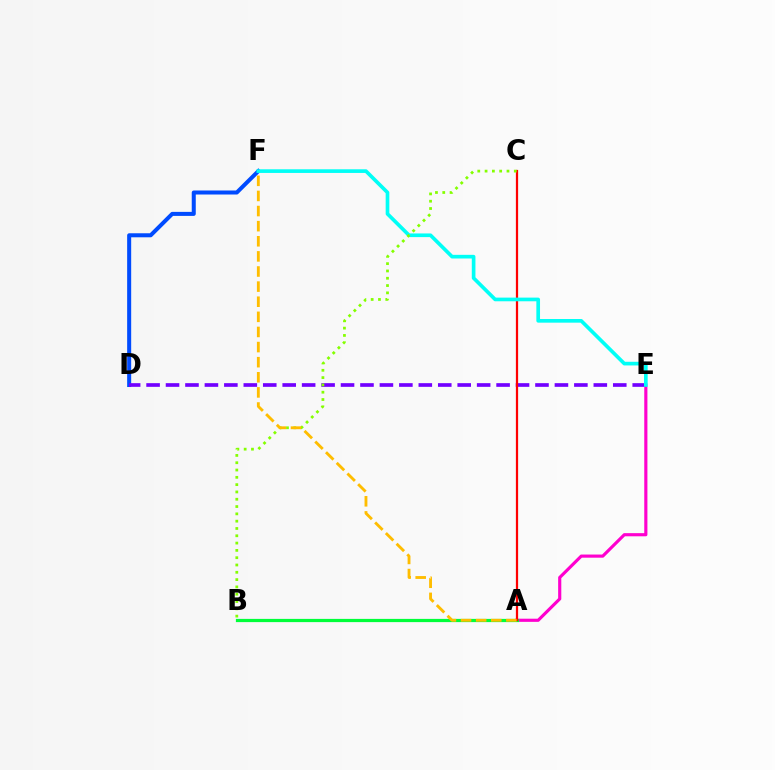{('D', 'F'): [{'color': '#004bff', 'line_style': 'solid', 'thickness': 2.9}], ('A', 'E'): [{'color': '#ff00cf', 'line_style': 'solid', 'thickness': 2.27}], ('A', 'B'): [{'color': '#00ff39', 'line_style': 'solid', 'thickness': 2.32}], ('D', 'E'): [{'color': '#7200ff', 'line_style': 'dashed', 'thickness': 2.64}], ('A', 'C'): [{'color': '#ff0000', 'line_style': 'solid', 'thickness': 1.61}], ('E', 'F'): [{'color': '#00fff6', 'line_style': 'solid', 'thickness': 2.64}], ('B', 'C'): [{'color': '#84ff00', 'line_style': 'dotted', 'thickness': 1.98}], ('A', 'F'): [{'color': '#ffbd00', 'line_style': 'dashed', 'thickness': 2.05}]}